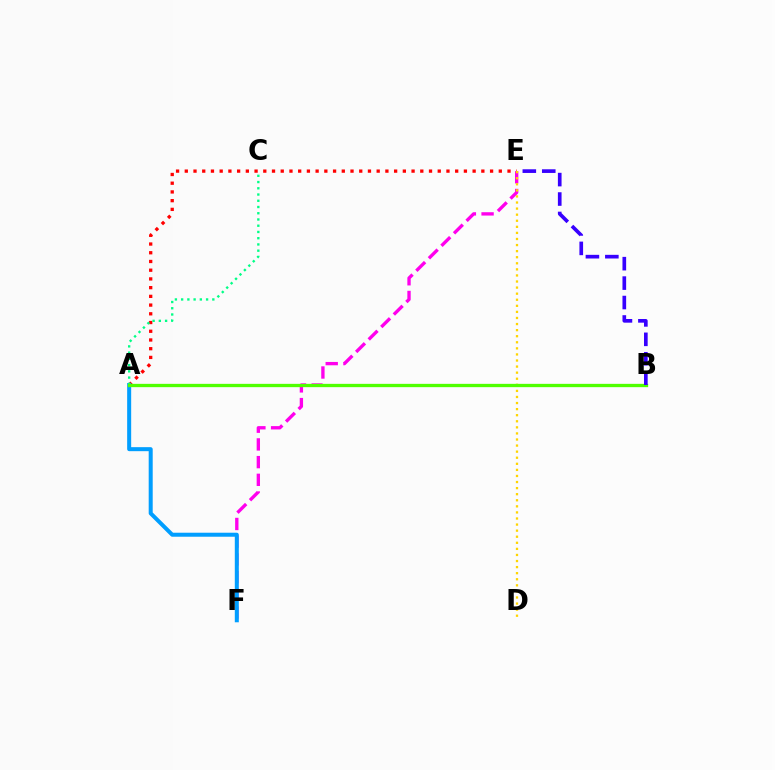{('E', 'F'): [{'color': '#ff00ed', 'line_style': 'dashed', 'thickness': 2.41}], ('A', 'E'): [{'color': '#ff0000', 'line_style': 'dotted', 'thickness': 2.37}], ('D', 'E'): [{'color': '#ffd500', 'line_style': 'dotted', 'thickness': 1.65}], ('A', 'F'): [{'color': '#009eff', 'line_style': 'solid', 'thickness': 2.89}], ('A', 'C'): [{'color': '#00ff86', 'line_style': 'dotted', 'thickness': 1.7}], ('A', 'B'): [{'color': '#4fff00', 'line_style': 'solid', 'thickness': 2.38}], ('B', 'E'): [{'color': '#3700ff', 'line_style': 'dashed', 'thickness': 2.64}]}